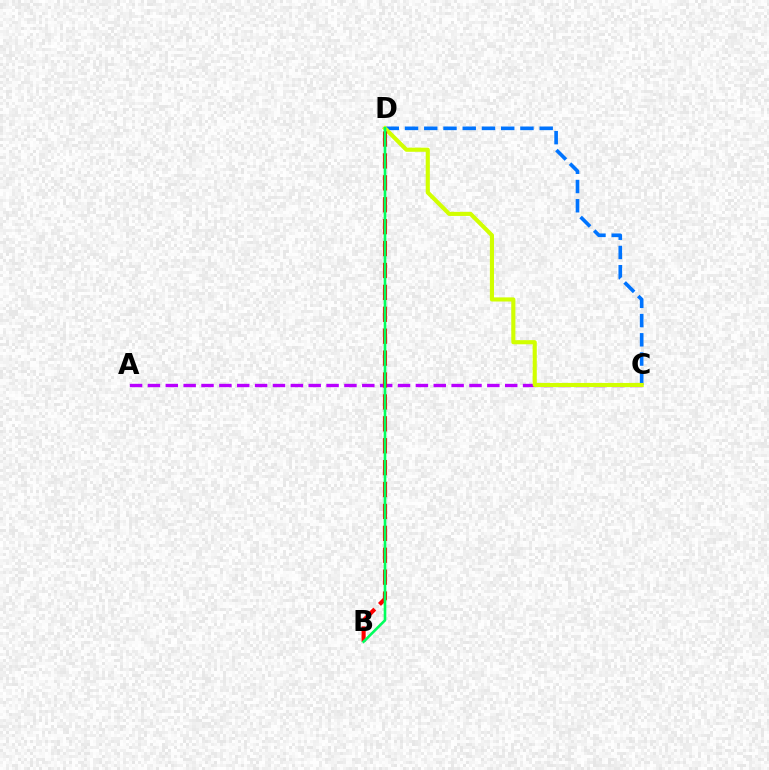{('A', 'C'): [{'color': '#b900ff', 'line_style': 'dashed', 'thickness': 2.43}], ('C', 'D'): [{'color': '#0074ff', 'line_style': 'dashed', 'thickness': 2.61}, {'color': '#d1ff00', 'line_style': 'solid', 'thickness': 2.96}], ('B', 'D'): [{'color': '#ff0000', 'line_style': 'dashed', 'thickness': 2.98}, {'color': '#00ff5c', 'line_style': 'solid', 'thickness': 1.89}]}